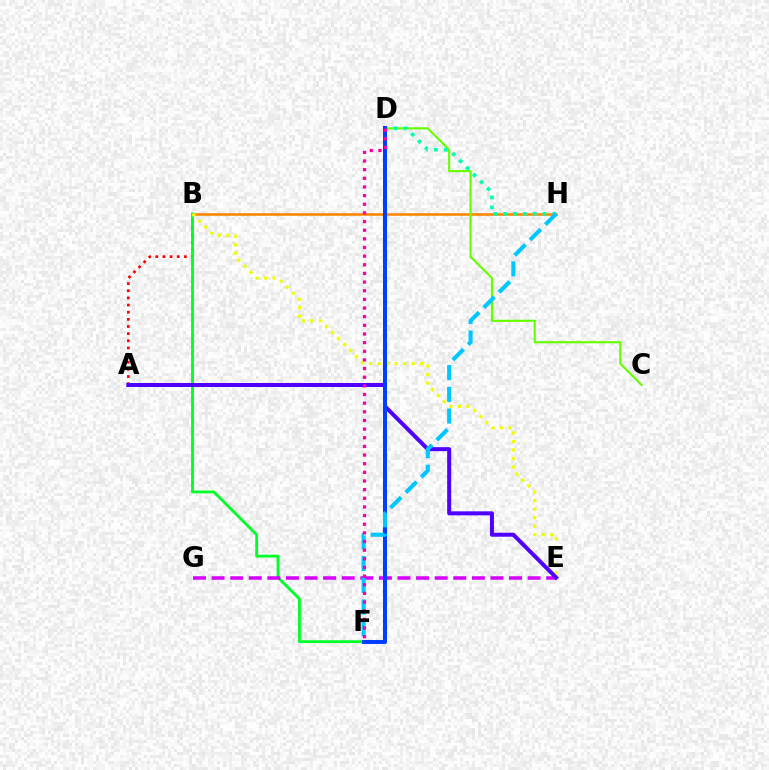{('A', 'B'): [{'color': '#ff0000', 'line_style': 'dotted', 'thickness': 1.94}], ('B', 'H'): [{'color': '#ff8800', 'line_style': 'solid', 'thickness': 1.87}], ('B', 'F'): [{'color': '#00ff27', 'line_style': 'solid', 'thickness': 2.04}], ('B', 'E'): [{'color': '#eeff00', 'line_style': 'dotted', 'thickness': 2.31}], ('E', 'G'): [{'color': '#d600ff', 'line_style': 'dashed', 'thickness': 2.53}], ('C', 'D'): [{'color': '#66ff00', 'line_style': 'solid', 'thickness': 1.54}], ('D', 'H'): [{'color': '#00ffaf', 'line_style': 'dotted', 'thickness': 2.67}], ('A', 'E'): [{'color': '#4f00ff', 'line_style': 'solid', 'thickness': 2.88}], ('D', 'F'): [{'color': '#003fff', 'line_style': 'solid', 'thickness': 2.89}, {'color': '#ff00a0', 'line_style': 'dotted', 'thickness': 2.35}], ('F', 'H'): [{'color': '#00c7ff', 'line_style': 'dashed', 'thickness': 2.95}]}